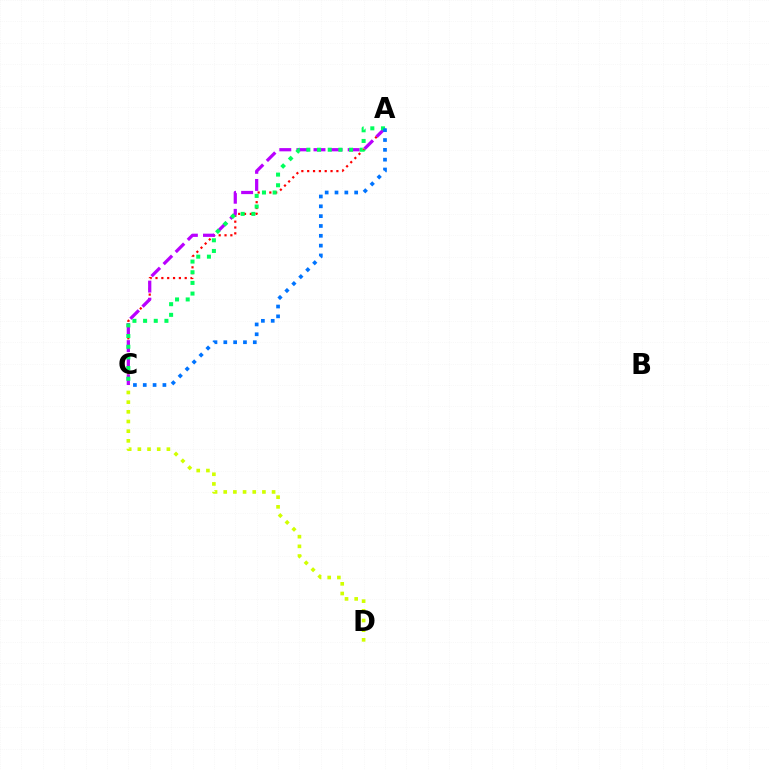{('C', 'D'): [{'color': '#d1ff00', 'line_style': 'dotted', 'thickness': 2.63}], ('A', 'C'): [{'color': '#ff0000', 'line_style': 'dotted', 'thickness': 1.59}, {'color': '#b900ff', 'line_style': 'dashed', 'thickness': 2.32}, {'color': '#00ff5c', 'line_style': 'dotted', 'thickness': 2.9}, {'color': '#0074ff', 'line_style': 'dotted', 'thickness': 2.67}]}